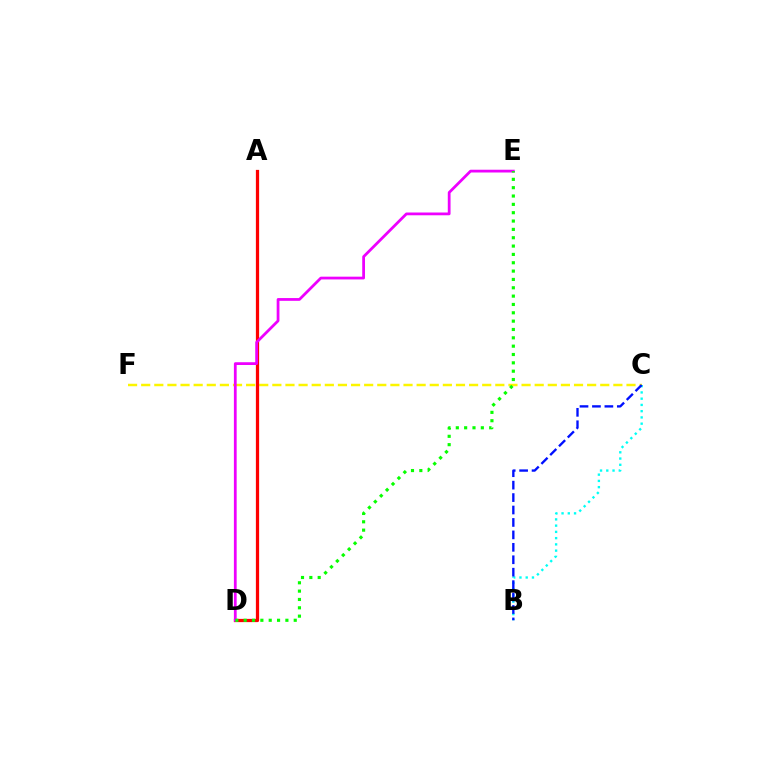{('C', 'F'): [{'color': '#fcf500', 'line_style': 'dashed', 'thickness': 1.78}], ('B', 'C'): [{'color': '#00fff6', 'line_style': 'dotted', 'thickness': 1.7}, {'color': '#0010ff', 'line_style': 'dashed', 'thickness': 1.69}], ('A', 'D'): [{'color': '#ff0000', 'line_style': 'solid', 'thickness': 2.34}], ('D', 'E'): [{'color': '#ee00ff', 'line_style': 'solid', 'thickness': 1.99}, {'color': '#08ff00', 'line_style': 'dotted', 'thickness': 2.27}]}